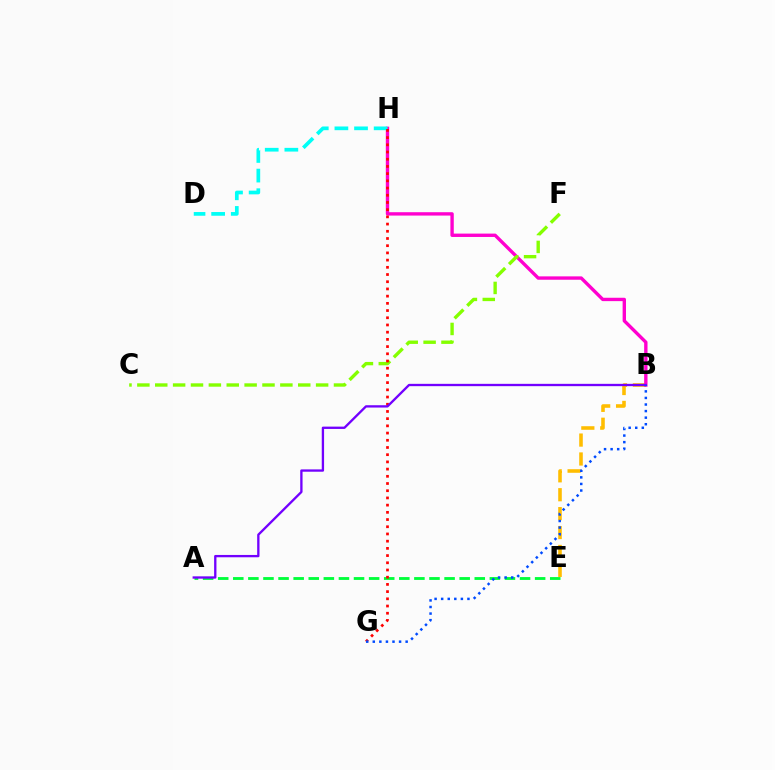{('B', 'E'): [{'color': '#ffbd00', 'line_style': 'dashed', 'thickness': 2.57}], ('B', 'H'): [{'color': '#ff00cf', 'line_style': 'solid', 'thickness': 2.42}], ('D', 'H'): [{'color': '#00fff6', 'line_style': 'dashed', 'thickness': 2.67}], ('A', 'E'): [{'color': '#00ff39', 'line_style': 'dashed', 'thickness': 2.05}], ('C', 'F'): [{'color': '#84ff00', 'line_style': 'dashed', 'thickness': 2.43}], ('G', 'H'): [{'color': '#ff0000', 'line_style': 'dotted', 'thickness': 1.96}], ('A', 'B'): [{'color': '#7200ff', 'line_style': 'solid', 'thickness': 1.67}], ('B', 'G'): [{'color': '#004bff', 'line_style': 'dotted', 'thickness': 1.79}]}